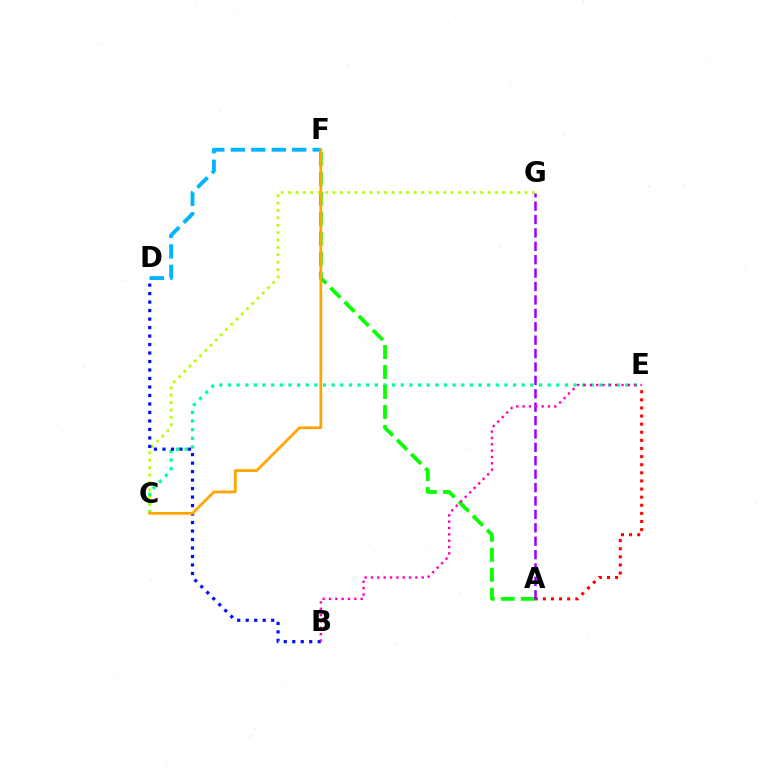{('C', 'E'): [{'color': '#00ff9d', 'line_style': 'dotted', 'thickness': 2.35}], ('A', 'E'): [{'color': '#ff0000', 'line_style': 'dotted', 'thickness': 2.2}], ('A', 'F'): [{'color': '#08ff00', 'line_style': 'dashed', 'thickness': 2.71}], ('C', 'G'): [{'color': '#b3ff00', 'line_style': 'dotted', 'thickness': 2.01}], ('A', 'G'): [{'color': '#9b00ff', 'line_style': 'dashed', 'thickness': 1.82}], ('D', 'F'): [{'color': '#00b5ff', 'line_style': 'dashed', 'thickness': 2.78}], ('B', 'D'): [{'color': '#0010ff', 'line_style': 'dotted', 'thickness': 2.31}], ('C', 'F'): [{'color': '#ffa500', 'line_style': 'solid', 'thickness': 1.98}], ('B', 'E'): [{'color': '#ff00bd', 'line_style': 'dotted', 'thickness': 1.72}]}